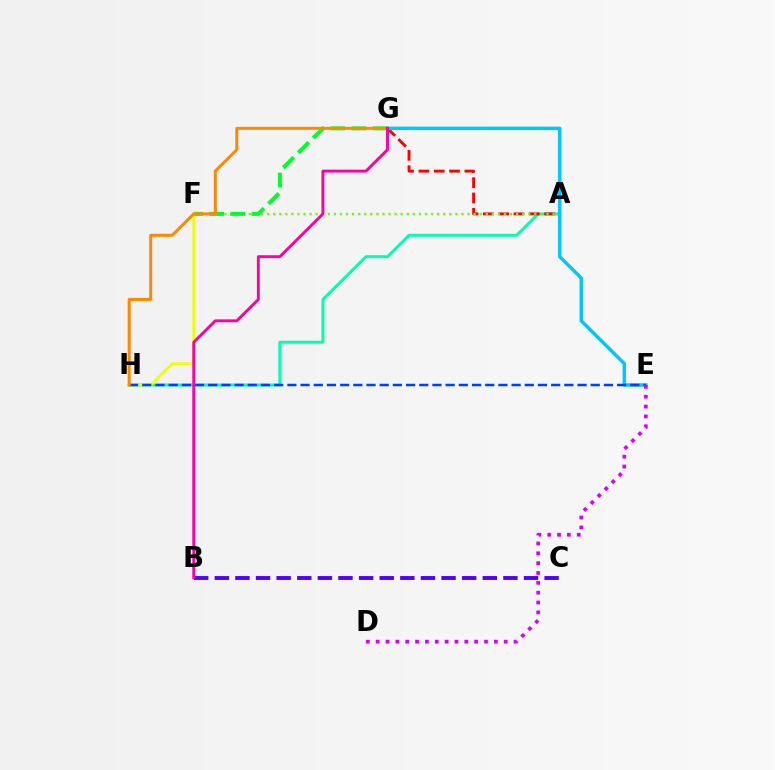{('A', 'H'): [{'color': '#00ffaf', 'line_style': 'solid', 'thickness': 2.12}], ('A', 'G'): [{'color': '#ff0000', 'line_style': 'dashed', 'thickness': 2.08}], ('A', 'F'): [{'color': '#66ff00', 'line_style': 'dotted', 'thickness': 1.65}], ('E', 'G'): [{'color': '#00c7ff', 'line_style': 'solid', 'thickness': 2.48}], ('F', 'G'): [{'color': '#00ff27', 'line_style': 'dashed', 'thickness': 2.87}], ('B', 'C'): [{'color': '#4f00ff', 'line_style': 'dashed', 'thickness': 2.8}], ('F', 'H'): [{'color': '#eeff00', 'line_style': 'solid', 'thickness': 1.91}], ('E', 'H'): [{'color': '#003fff', 'line_style': 'dashed', 'thickness': 1.79}], ('G', 'H'): [{'color': '#ff8800', 'line_style': 'solid', 'thickness': 2.15}], ('D', 'E'): [{'color': '#d600ff', 'line_style': 'dotted', 'thickness': 2.68}], ('B', 'G'): [{'color': '#ff00a0', 'line_style': 'solid', 'thickness': 2.09}]}